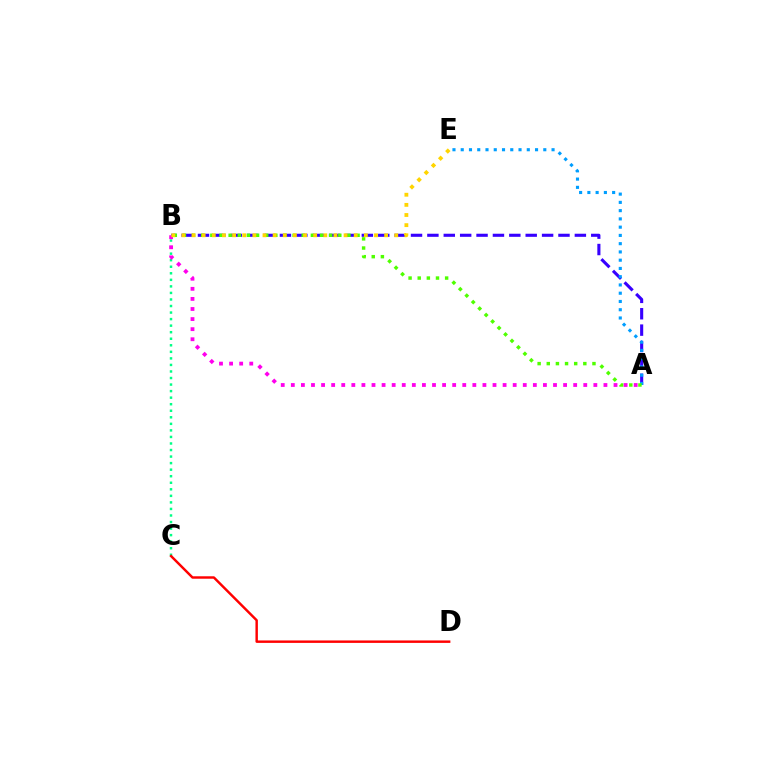{('B', 'C'): [{'color': '#00ff86', 'line_style': 'dotted', 'thickness': 1.78}], ('A', 'B'): [{'color': '#3700ff', 'line_style': 'dashed', 'thickness': 2.23}, {'color': '#4fff00', 'line_style': 'dotted', 'thickness': 2.48}, {'color': '#ff00ed', 'line_style': 'dotted', 'thickness': 2.74}], ('C', 'D'): [{'color': '#ff0000', 'line_style': 'solid', 'thickness': 1.76}], ('A', 'E'): [{'color': '#009eff', 'line_style': 'dotted', 'thickness': 2.24}], ('B', 'E'): [{'color': '#ffd500', 'line_style': 'dotted', 'thickness': 2.75}]}